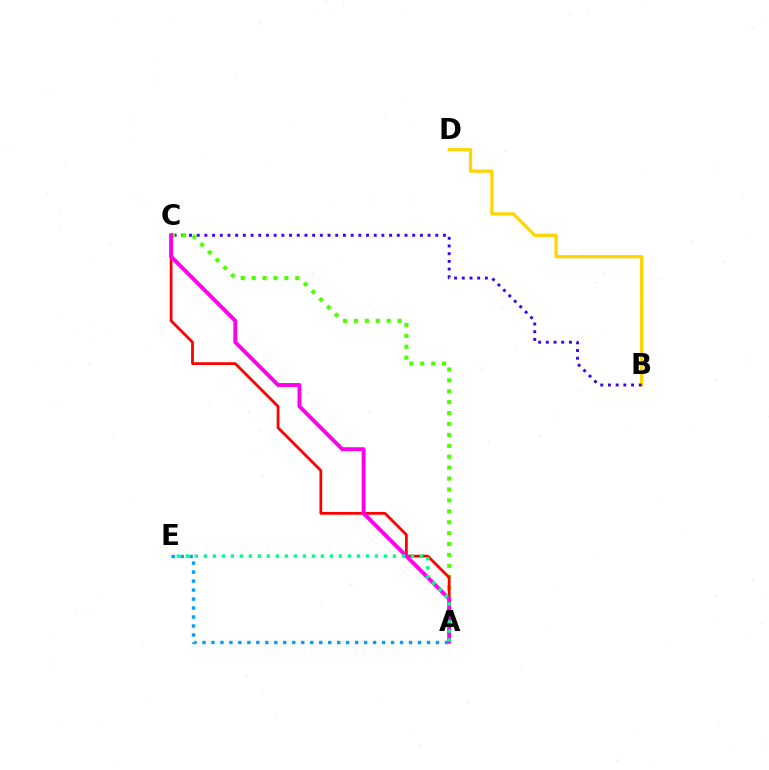{('B', 'D'): [{'color': '#ffd500', 'line_style': 'solid', 'thickness': 2.33}], ('B', 'C'): [{'color': '#3700ff', 'line_style': 'dotted', 'thickness': 2.09}], ('A', 'C'): [{'color': '#4fff00', 'line_style': 'dotted', 'thickness': 2.96}, {'color': '#ff0000', 'line_style': 'solid', 'thickness': 1.99}, {'color': '#ff00ed', 'line_style': 'solid', 'thickness': 2.81}], ('A', 'E'): [{'color': '#009eff', 'line_style': 'dotted', 'thickness': 2.44}, {'color': '#00ff86', 'line_style': 'dotted', 'thickness': 2.45}]}